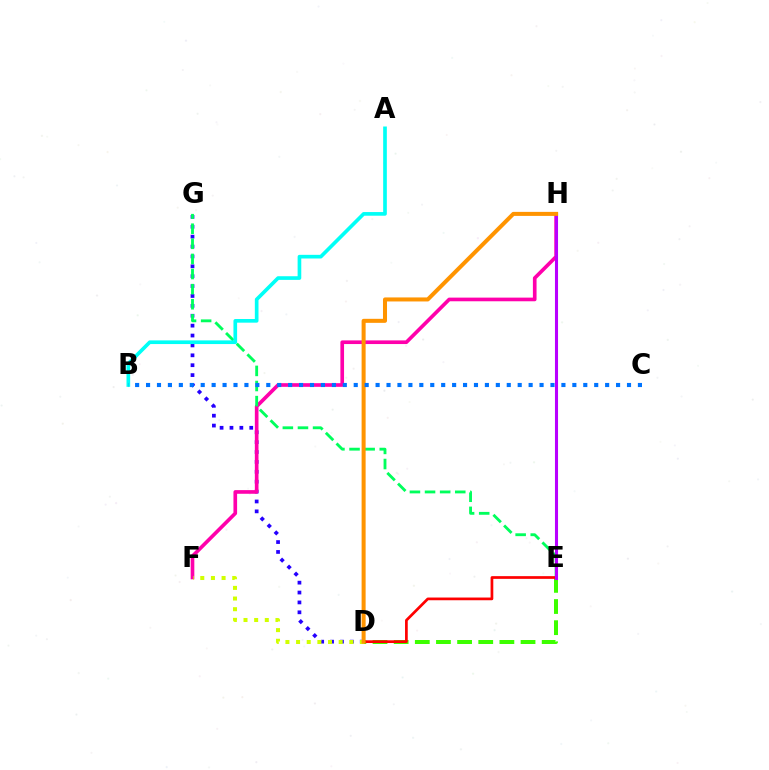{('D', 'G'): [{'color': '#2500ff', 'line_style': 'dotted', 'thickness': 2.69}], ('F', 'H'): [{'color': '#ff00ac', 'line_style': 'solid', 'thickness': 2.63}], ('E', 'G'): [{'color': '#00ff5c', 'line_style': 'dashed', 'thickness': 2.05}], ('D', 'E'): [{'color': '#3dff00', 'line_style': 'dashed', 'thickness': 2.87}, {'color': '#ff0000', 'line_style': 'solid', 'thickness': 1.95}], ('D', 'F'): [{'color': '#d1ff00', 'line_style': 'dotted', 'thickness': 2.89}], ('A', 'B'): [{'color': '#00fff6', 'line_style': 'solid', 'thickness': 2.64}], ('E', 'H'): [{'color': '#b900ff', 'line_style': 'solid', 'thickness': 2.22}], ('D', 'H'): [{'color': '#ff9400', 'line_style': 'solid', 'thickness': 2.9}], ('B', 'C'): [{'color': '#0074ff', 'line_style': 'dotted', 'thickness': 2.97}]}